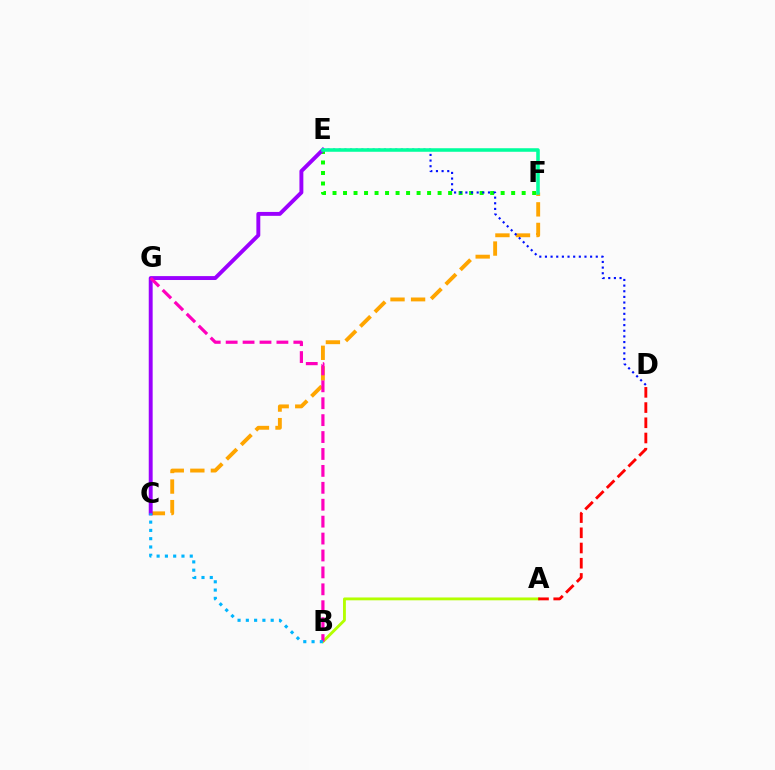{('A', 'B'): [{'color': '#b3ff00', 'line_style': 'solid', 'thickness': 2.05}], ('E', 'F'): [{'color': '#08ff00', 'line_style': 'dotted', 'thickness': 2.85}, {'color': '#00ff9d', 'line_style': 'solid', 'thickness': 2.55}], ('A', 'D'): [{'color': '#ff0000', 'line_style': 'dashed', 'thickness': 2.07}], ('C', 'F'): [{'color': '#ffa500', 'line_style': 'dashed', 'thickness': 2.79}], ('C', 'E'): [{'color': '#9b00ff', 'line_style': 'solid', 'thickness': 2.81}], ('B', 'G'): [{'color': '#ff00bd', 'line_style': 'dashed', 'thickness': 2.3}], ('D', 'E'): [{'color': '#0010ff', 'line_style': 'dotted', 'thickness': 1.53}], ('B', 'C'): [{'color': '#00b5ff', 'line_style': 'dotted', 'thickness': 2.25}]}